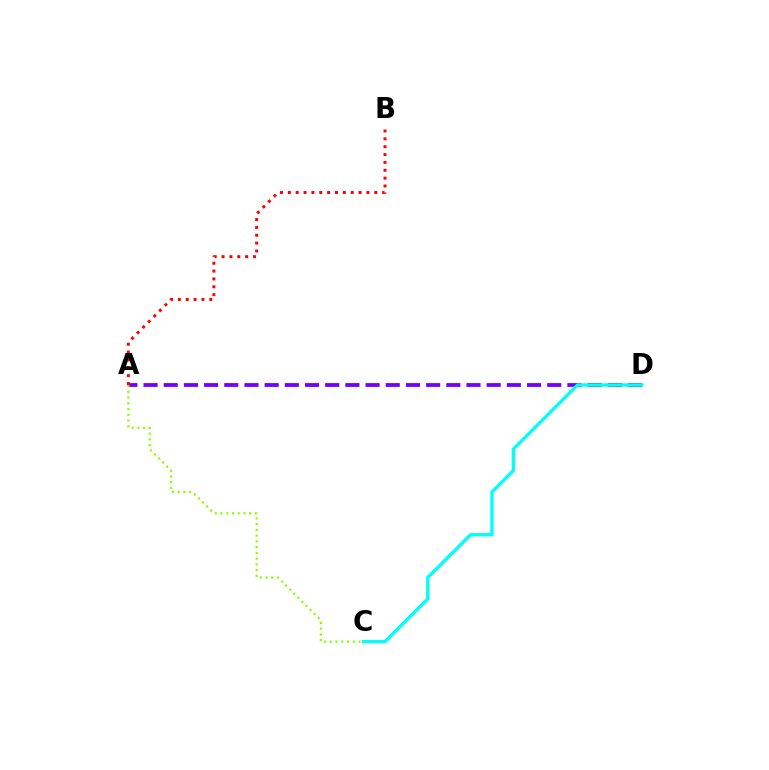{('A', 'D'): [{'color': '#7200ff', 'line_style': 'dashed', 'thickness': 2.74}], ('C', 'D'): [{'color': '#00fff6', 'line_style': 'solid', 'thickness': 2.39}], ('A', 'C'): [{'color': '#84ff00', 'line_style': 'dotted', 'thickness': 1.56}], ('A', 'B'): [{'color': '#ff0000', 'line_style': 'dotted', 'thickness': 2.14}]}